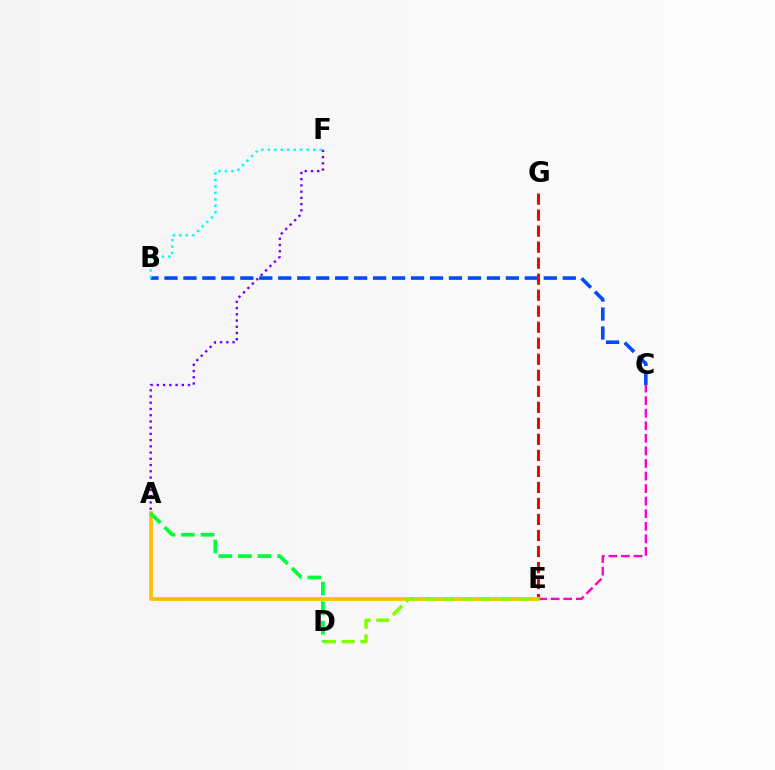{('E', 'G'): [{'color': '#ff0000', 'line_style': 'dashed', 'thickness': 2.18}], ('A', 'F'): [{'color': '#7200ff', 'line_style': 'dotted', 'thickness': 1.69}], ('C', 'E'): [{'color': '#ff00cf', 'line_style': 'dashed', 'thickness': 1.71}], ('A', 'E'): [{'color': '#ffbd00', 'line_style': 'solid', 'thickness': 2.68}], ('B', 'C'): [{'color': '#004bff', 'line_style': 'dashed', 'thickness': 2.58}], ('D', 'E'): [{'color': '#84ff00', 'line_style': 'dashed', 'thickness': 2.54}], ('A', 'D'): [{'color': '#00ff39', 'line_style': 'dashed', 'thickness': 2.66}], ('B', 'F'): [{'color': '#00fff6', 'line_style': 'dotted', 'thickness': 1.76}]}